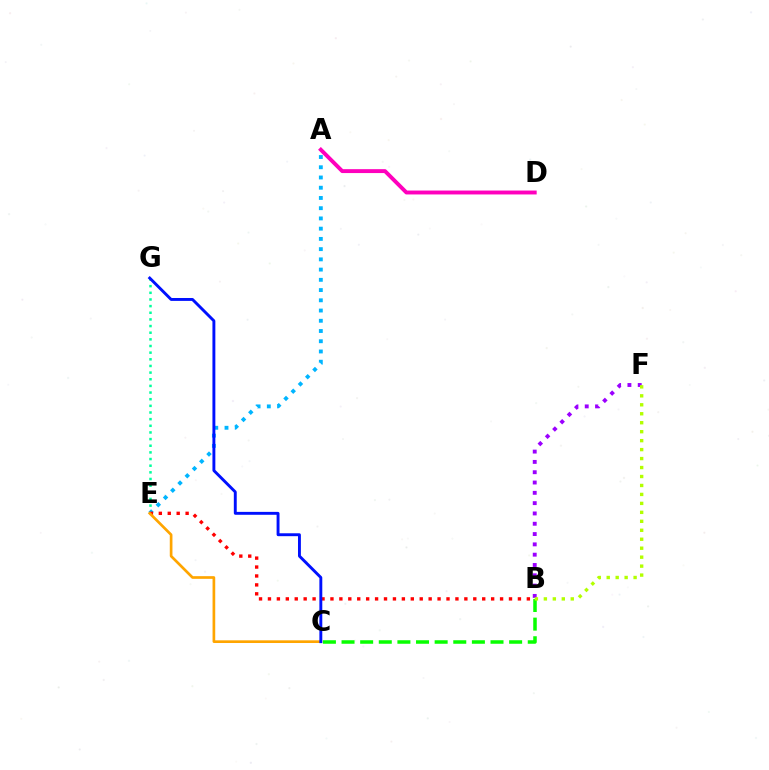{('B', 'F'): [{'color': '#9b00ff', 'line_style': 'dotted', 'thickness': 2.8}, {'color': '#b3ff00', 'line_style': 'dotted', 'thickness': 2.44}], ('E', 'G'): [{'color': '#00ff9d', 'line_style': 'dotted', 'thickness': 1.81}], ('A', 'E'): [{'color': '#00b5ff', 'line_style': 'dotted', 'thickness': 2.78}], ('B', 'C'): [{'color': '#08ff00', 'line_style': 'dashed', 'thickness': 2.53}], ('B', 'E'): [{'color': '#ff0000', 'line_style': 'dotted', 'thickness': 2.43}], ('C', 'E'): [{'color': '#ffa500', 'line_style': 'solid', 'thickness': 1.93}], ('C', 'G'): [{'color': '#0010ff', 'line_style': 'solid', 'thickness': 2.09}], ('A', 'D'): [{'color': '#ff00bd', 'line_style': 'solid', 'thickness': 2.81}]}